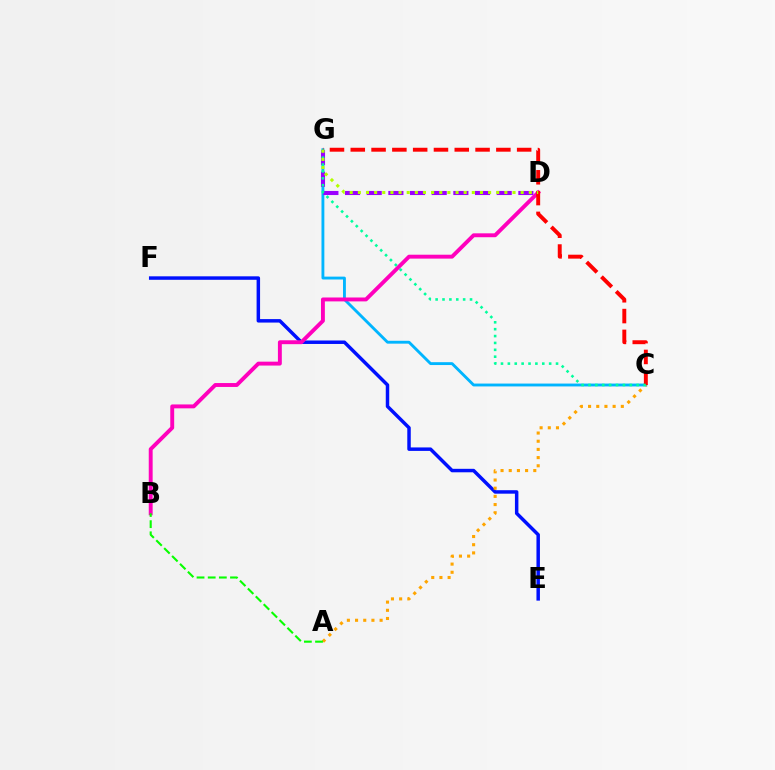{('E', 'F'): [{'color': '#0010ff', 'line_style': 'solid', 'thickness': 2.5}], ('C', 'G'): [{'color': '#00b5ff', 'line_style': 'solid', 'thickness': 2.06}, {'color': '#ff0000', 'line_style': 'dashed', 'thickness': 2.83}, {'color': '#00ff9d', 'line_style': 'dotted', 'thickness': 1.87}], ('A', 'C'): [{'color': '#ffa500', 'line_style': 'dotted', 'thickness': 2.22}], ('D', 'G'): [{'color': '#9b00ff', 'line_style': 'dashed', 'thickness': 2.94}, {'color': '#b3ff00', 'line_style': 'dotted', 'thickness': 2.21}], ('B', 'D'): [{'color': '#ff00bd', 'line_style': 'solid', 'thickness': 2.81}], ('A', 'B'): [{'color': '#08ff00', 'line_style': 'dashed', 'thickness': 1.51}]}